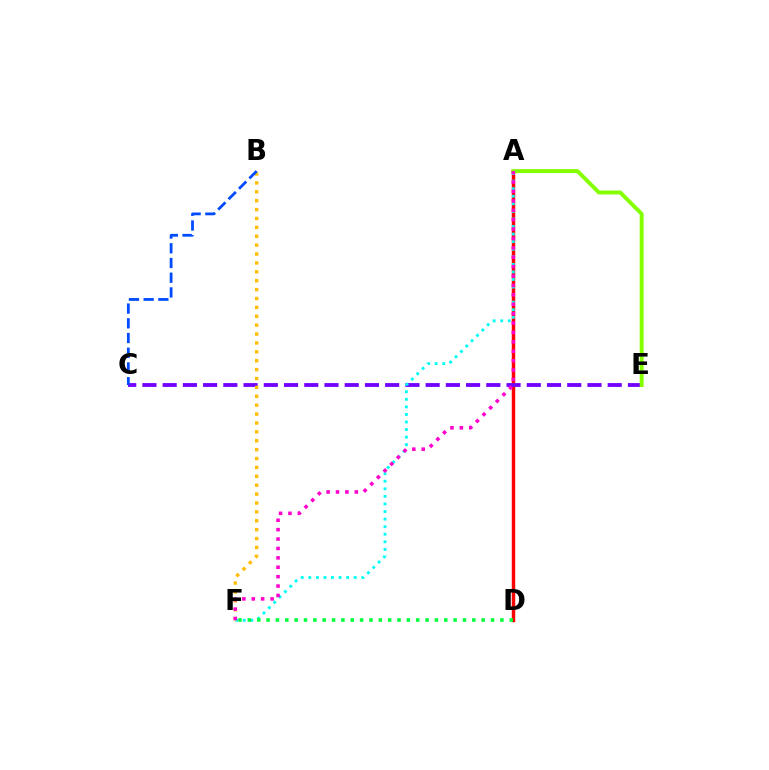{('A', 'D'): [{'color': '#ff0000', 'line_style': 'solid', 'thickness': 2.48}], ('C', 'E'): [{'color': '#7200ff', 'line_style': 'dashed', 'thickness': 2.75}], ('A', 'F'): [{'color': '#00fff6', 'line_style': 'dotted', 'thickness': 2.06}, {'color': '#ff00cf', 'line_style': 'dotted', 'thickness': 2.55}], ('B', 'F'): [{'color': '#ffbd00', 'line_style': 'dotted', 'thickness': 2.42}], ('D', 'F'): [{'color': '#00ff39', 'line_style': 'dotted', 'thickness': 2.54}], ('A', 'E'): [{'color': '#84ff00', 'line_style': 'solid', 'thickness': 2.83}], ('B', 'C'): [{'color': '#004bff', 'line_style': 'dashed', 'thickness': 2.0}]}